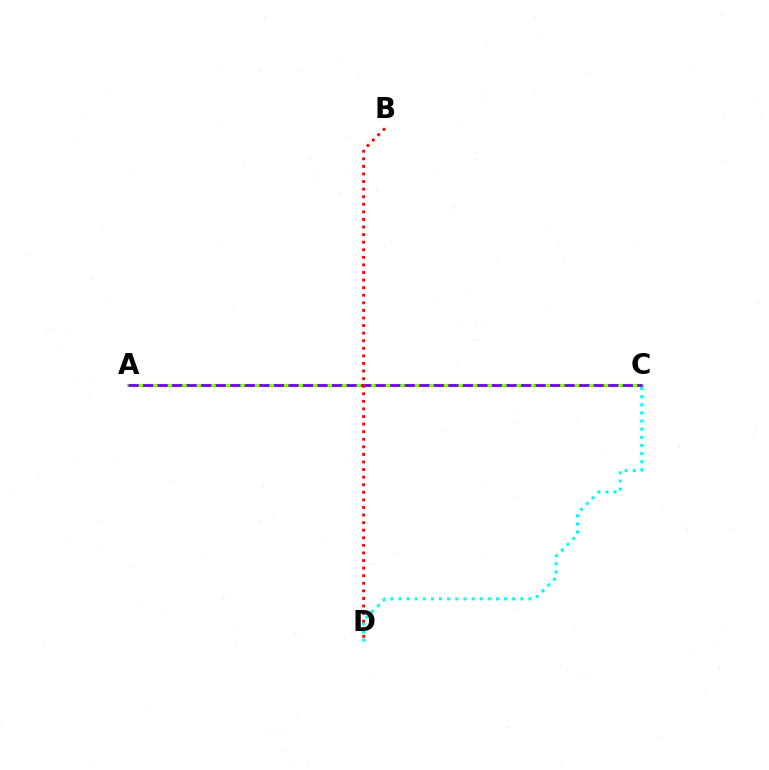{('C', 'D'): [{'color': '#00fff6', 'line_style': 'dotted', 'thickness': 2.21}], ('A', 'C'): [{'color': '#84ff00', 'line_style': 'solid', 'thickness': 2.29}, {'color': '#7200ff', 'line_style': 'dashed', 'thickness': 1.97}], ('B', 'D'): [{'color': '#ff0000', 'line_style': 'dotted', 'thickness': 2.06}]}